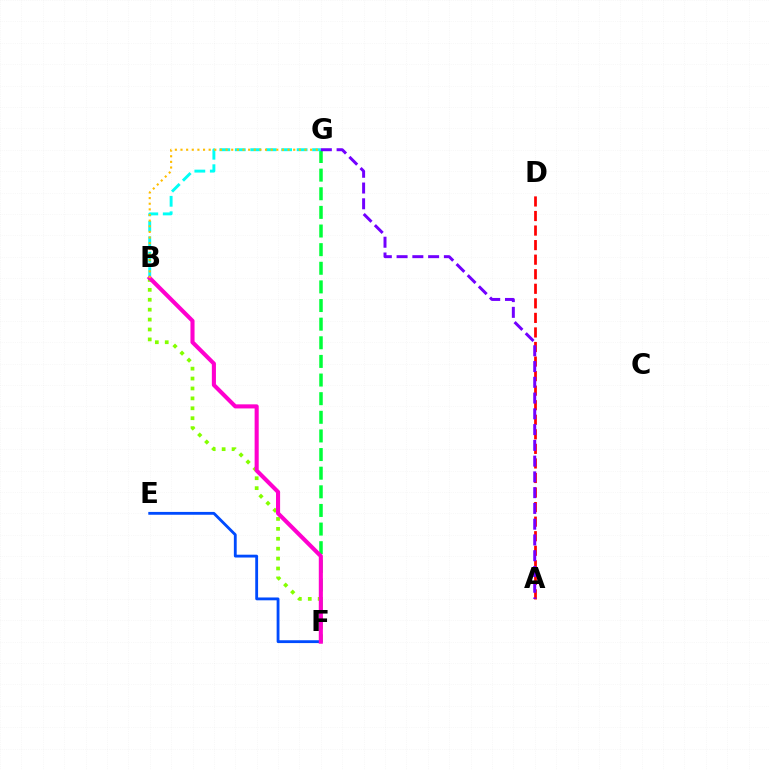{('F', 'G'): [{'color': '#00ff39', 'line_style': 'dashed', 'thickness': 2.53}], ('E', 'F'): [{'color': '#004bff', 'line_style': 'solid', 'thickness': 2.04}], ('B', 'F'): [{'color': '#84ff00', 'line_style': 'dotted', 'thickness': 2.69}, {'color': '#ff00cf', 'line_style': 'solid', 'thickness': 2.95}], ('B', 'G'): [{'color': '#00fff6', 'line_style': 'dashed', 'thickness': 2.1}, {'color': '#ffbd00', 'line_style': 'dotted', 'thickness': 1.53}], ('A', 'D'): [{'color': '#ff0000', 'line_style': 'dashed', 'thickness': 1.98}], ('A', 'G'): [{'color': '#7200ff', 'line_style': 'dashed', 'thickness': 2.14}]}